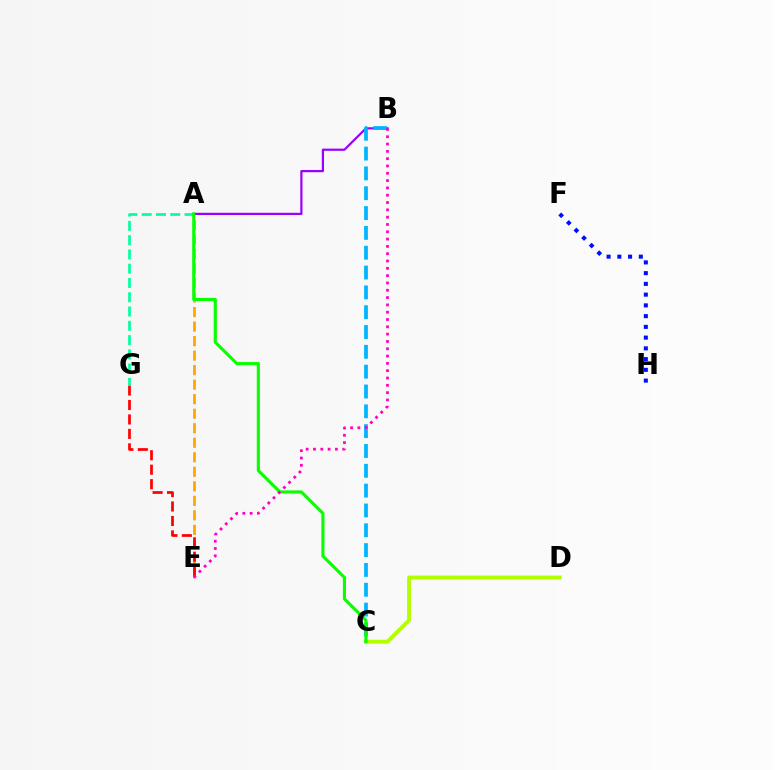{('A', 'E'): [{'color': '#ffa500', 'line_style': 'dashed', 'thickness': 1.97}], ('E', 'G'): [{'color': '#ff0000', 'line_style': 'dashed', 'thickness': 1.96}], ('A', 'B'): [{'color': '#9b00ff', 'line_style': 'solid', 'thickness': 1.59}], ('B', 'C'): [{'color': '#00b5ff', 'line_style': 'dashed', 'thickness': 2.69}], ('A', 'G'): [{'color': '#00ff9d', 'line_style': 'dashed', 'thickness': 1.94}], ('C', 'D'): [{'color': '#b3ff00', 'line_style': 'solid', 'thickness': 2.79}], ('A', 'C'): [{'color': '#08ff00', 'line_style': 'solid', 'thickness': 2.24}], ('B', 'E'): [{'color': '#ff00bd', 'line_style': 'dotted', 'thickness': 1.99}], ('F', 'H'): [{'color': '#0010ff', 'line_style': 'dotted', 'thickness': 2.92}]}